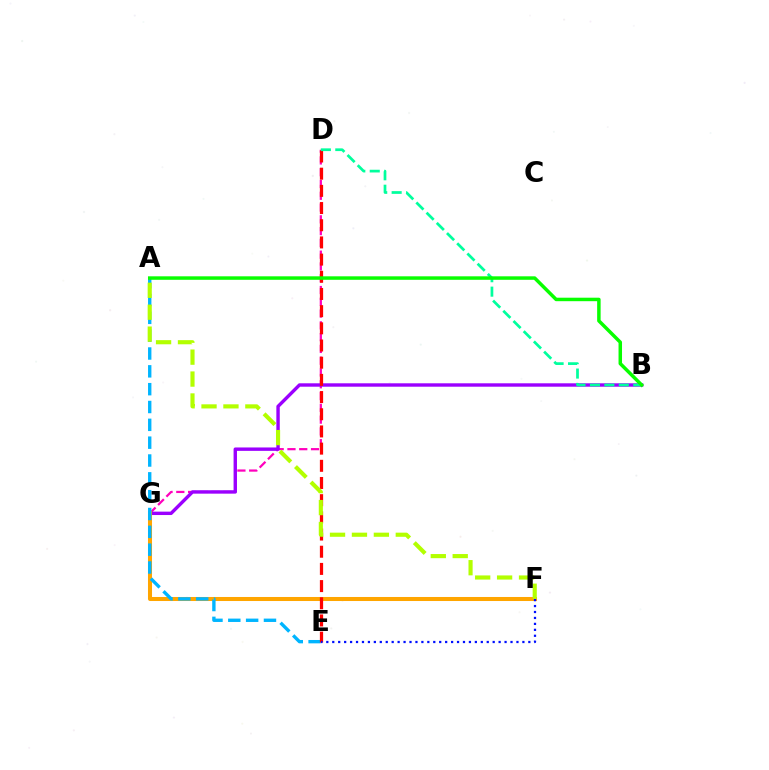{('D', 'G'): [{'color': '#ff00bd', 'line_style': 'dashed', 'thickness': 1.6}], ('B', 'G'): [{'color': '#9b00ff', 'line_style': 'solid', 'thickness': 2.45}], ('F', 'G'): [{'color': '#ffa500', 'line_style': 'solid', 'thickness': 2.91}], ('A', 'E'): [{'color': '#00b5ff', 'line_style': 'dashed', 'thickness': 2.42}], ('D', 'E'): [{'color': '#ff0000', 'line_style': 'dashed', 'thickness': 2.33}], ('A', 'F'): [{'color': '#b3ff00', 'line_style': 'dashed', 'thickness': 2.98}], ('E', 'F'): [{'color': '#0010ff', 'line_style': 'dotted', 'thickness': 1.61}], ('B', 'D'): [{'color': '#00ff9d', 'line_style': 'dashed', 'thickness': 1.96}], ('A', 'B'): [{'color': '#08ff00', 'line_style': 'solid', 'thickness': 2.51}]}